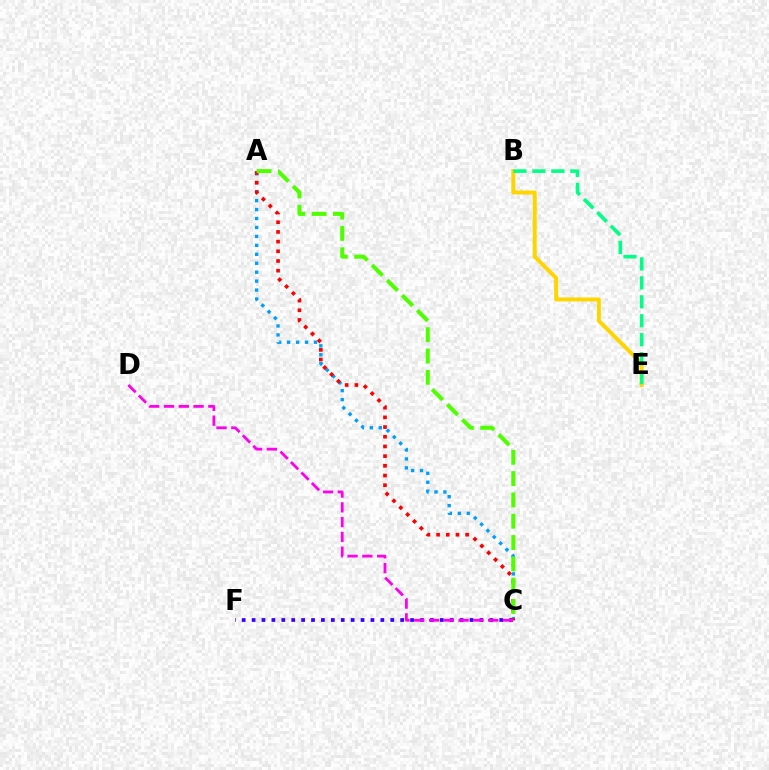{('C', 'F'): [{'color': '#3700ff', 'line_style': 'dotted', 'thickness': 2.69}], ('B', 'E'): [{'color': '#ffd500', 'line_style': 'solid', 'thickness': 2.83}, {'color': '#00ff86', 'line_style': 'dashed', 'thickness': 2.57}], ('A', 'C'): [{'color': '#009eff', 'line_style': 'dotted', 'thickness': 2.43}, {'color': '#ff0000', 'line_style': 'dotted', 'thickness': 2.63}, {'color': '#4fff00', 'line_style': 'dashed', 'thickness': 2.9}], ('C', 'D'): [{'color': '#ff00ed', 'line_style': 'dashed', 'thickness': 2.01}]}